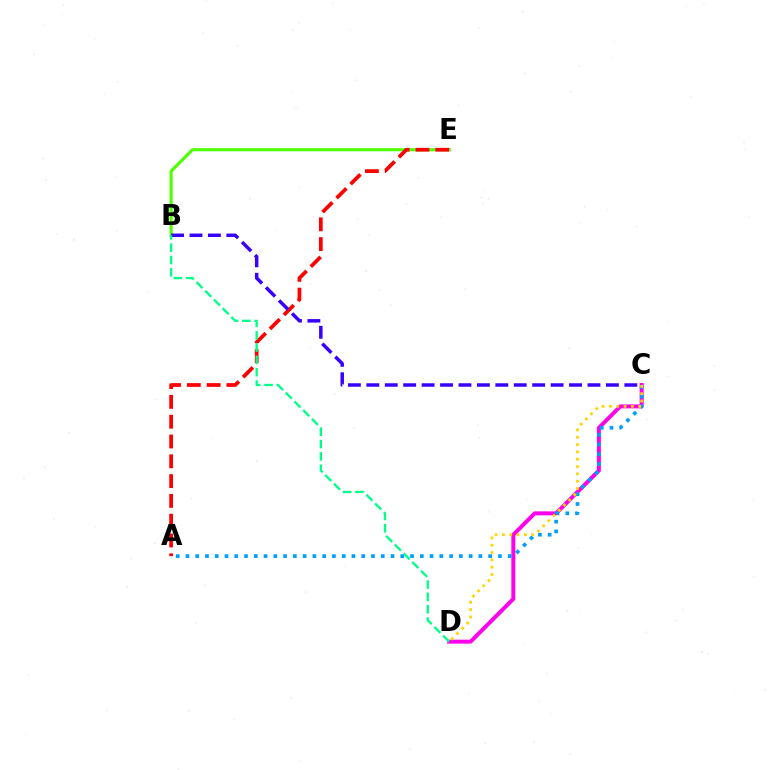{('C', 'D'): [{'color': '#ff00ed', 'line_style': 'solid', 'thickness': 2.86}, {'color': '#ffd500', 'line_style': 'dotted', 'thickness': 1.99}], ('B', 'E'): [{'color': '#4fff00', 'line_style': 'solid', 'thickness': 2.25}], ('A', 'E'): [{'color': '#ff0000', 'line_style': 'dashed', 'thickness': 2.69}], ('A', 'C'): [{'color': '#009eff', 'line_style': 'dotted', 'thickness': 2.65}], ('B', 'C'): [{'color': '#3700ff', 'line_style': 'dashed', 'thickness': 2.5}], ('B', 'D'): [{'color': '#00ff86', 'line_style': 'dashed', 'thickness': 1.68}]}